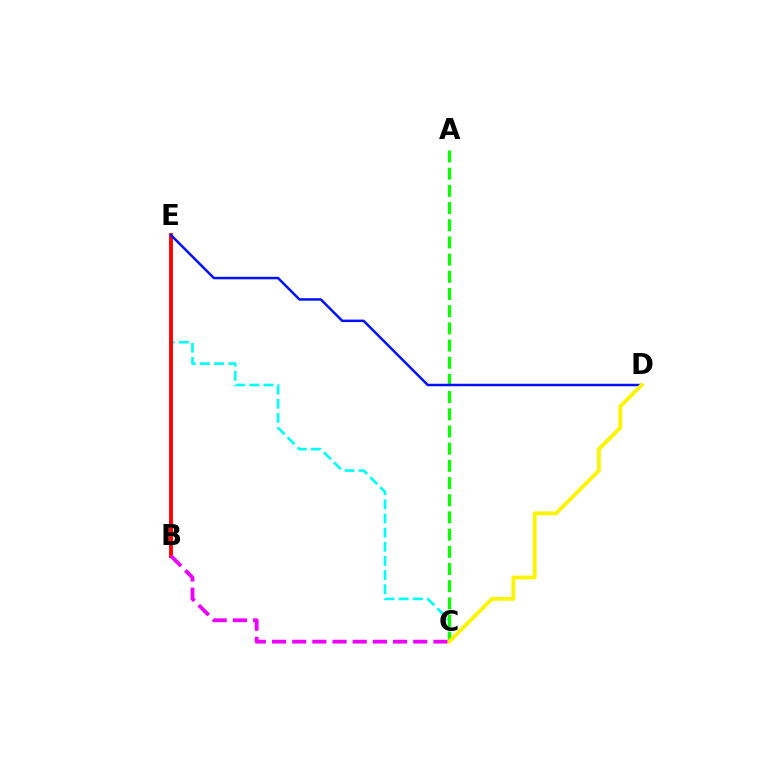{('C', 'E'): [{'color': '#00fff6', 'line_style': 'dashed', 'thickness': 1.92}], ('A', 'C'): [{'color': '#08ff00', 'line_style': 'dashed', 'thickness': 2.33}], ('B', 'E'): [{'color': '#ff0000', 'line_style': 'solid', 'thickness': 2.78}], ('D', 'E'): [{'color': '#0010ff', 'line_style': 'solid', 'thickness': 1.78}], ('C', 'D'): [{'color': '#fcf500', 'line_style': 'solid', 'thickness': 2.77}], ('B', 'C'): [{'color': '#ee00ff', 'line_style': 'dashed', 'thickness': 2.74}]}